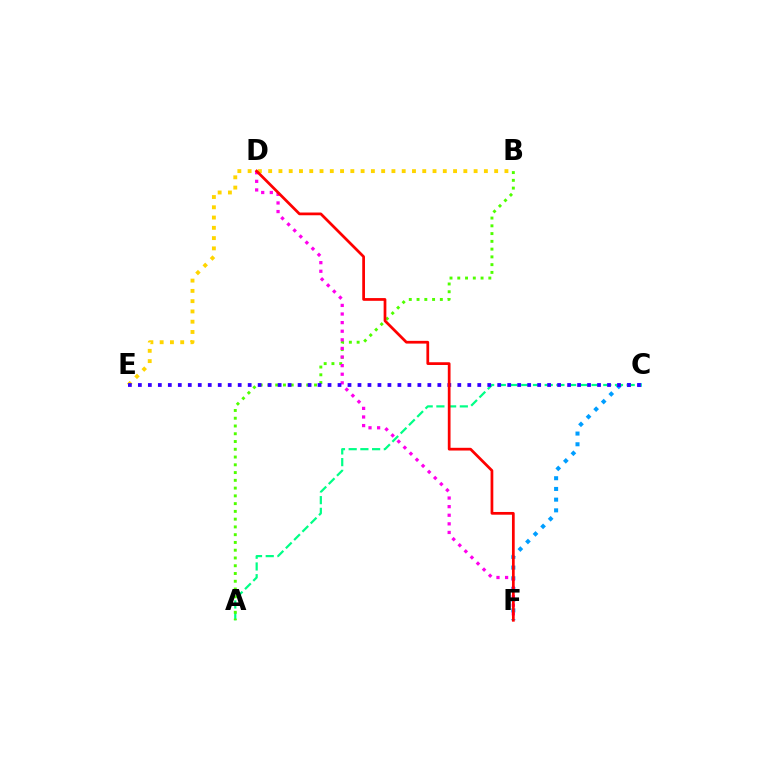{('C', 'F'): [{'color': '#009eff', 'line_style': 'dotted', 'thickness': 2.91}], ('A', 'C'): [{'color': '#00ff86', 'line_style': 'dashed', 'thickness': 1.59}], ('B', 'E'): [{'color': '#ffd500', 'line_style': 'dotted', 'thickness': 2.79}], ('A', 'B'): [{'color': '#4fff00', 'line_style': 'dotted', 'thickness': 2.11}], ('D', 'F'): [{'color': '#ff00ed', 'line_style': 'dotted', 'thickness': 2.34}, {'color': '#ff0000', 'line_style': 'solid', 'thickness': 1.97}], ('C', 'E'): [{'color': '#3700ff', 'line_style': 'dotted', 'thickness': 2.71}]}